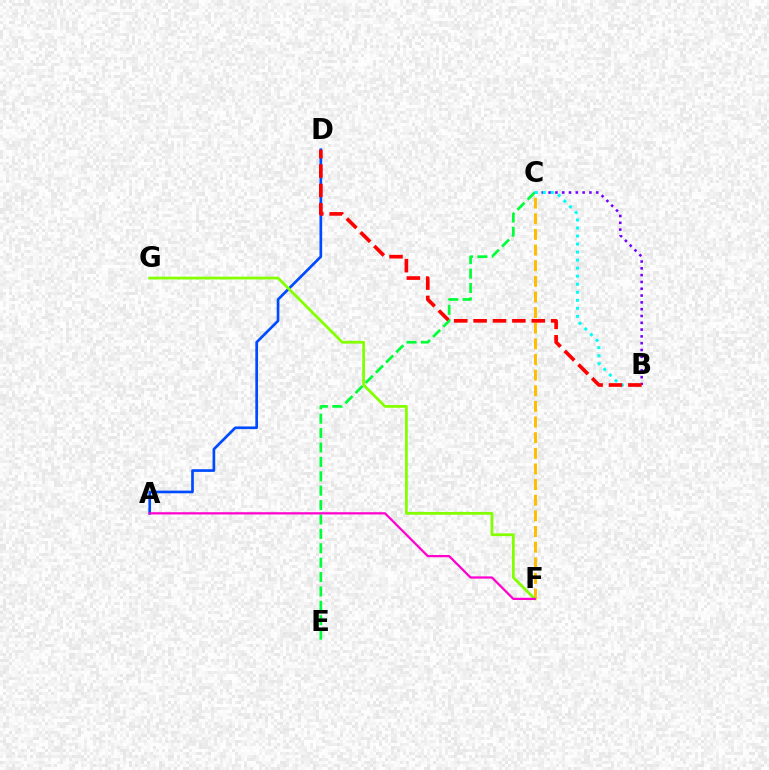{('A', 'D'): [{'color': '#004bff', 'line_style': 'solid', 'thickness': 1.93}], ('C', 'F'): [{'color': '#ffbd00', 'line_style': 'dashed', 'thickness': 2.12}], ('C', 'E'): [{'color': '#00ff39', 'line_style': 'dashed', 'thickness': 1.96}], ('B', 'C'): [{'color': '#7200ff', 'line_style': 'dotted', 'thickness': 1.85}, {'color': '#00fff6', 'line_style': 'dotted', 'thickness': 2.18}], ('B', 'D'): [{'color': '#ff0000', 'line_style': 'dashed', 'thickness': 2.63}], ('F', 'G'): [{'color': '#84ff00', 'line_style': 'solid', 'thickness': 2.0}], ('A', 'F'): [{'color': '#ff00cf', 'line_style': 'solid', 'thickness': 1.6}]}